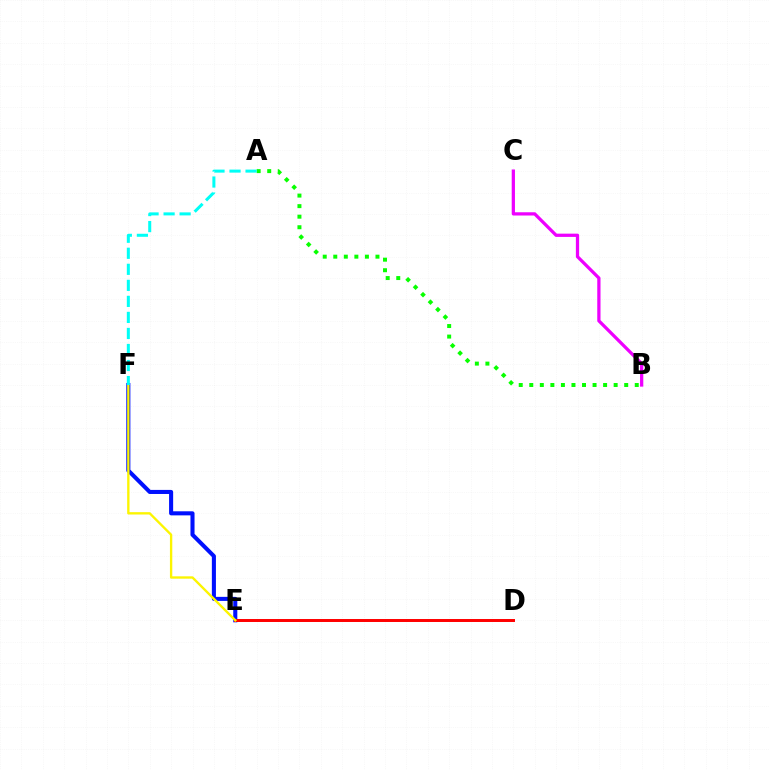{('E', 'F'): [{'color': '#0010ff', 'line_style': 'solid', 'thickness': 2.93}, {'color': '#fcf500', 'line_style': 'solid', 'thickness': 1.69}], ('D', 'E'): [{'color': '#ff0000', 'line_style': 'solid', 'thickness': 2.14}], ('A', 'B'): [{'color': '#08ff00', 'line_style': 'dotted', 'thickness': 2.87}], ('B', 'C'): [{'color': '#ee00ff', 'line_style': 'solid', 'thickness': 2.34}], ('A', 'F'): [{'color': '#00fff6', 'line_style': 'dashed', 'thickness': 2.18}]}